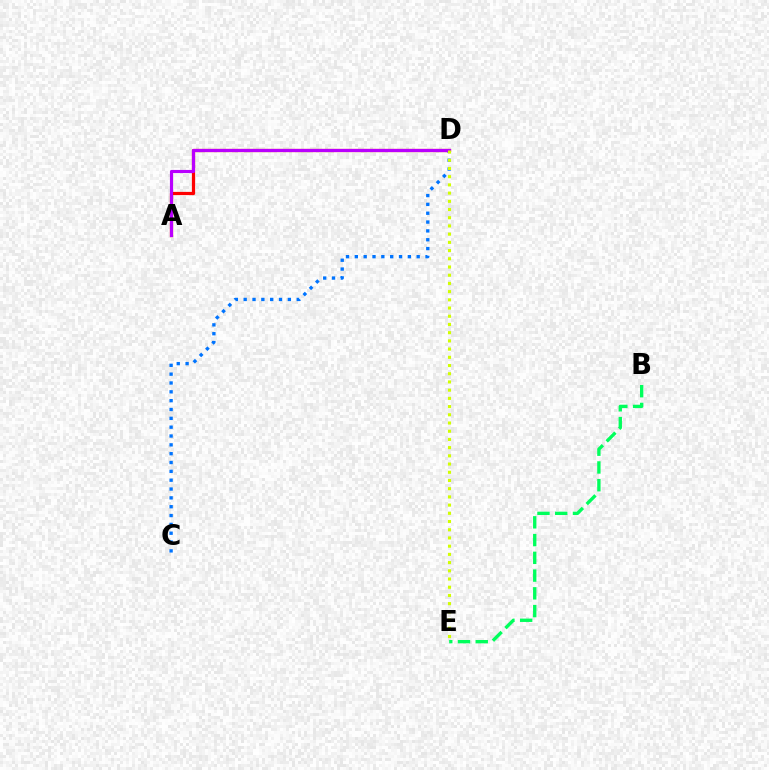{('C', 'D'): [{'color': '#0074ff', 'line_style': 'dotted', 'thickness': 2.4}], ('A', 'D'): [{'color': '#ff0000', 'line_style': 'solid', 'thickness': 2.33}, {'color': '#b900ff', 'line_style': 'solid', 'thickness': 2.26}], ('D', 'E'): [{'color': '#d1ff00', 'line_style': 'dotted', 'thickness': 2.23}], ('B', 'E'): [{'color': '#00ff5c', 'line_style': 'dashed', 'thickness': 2.41}]}